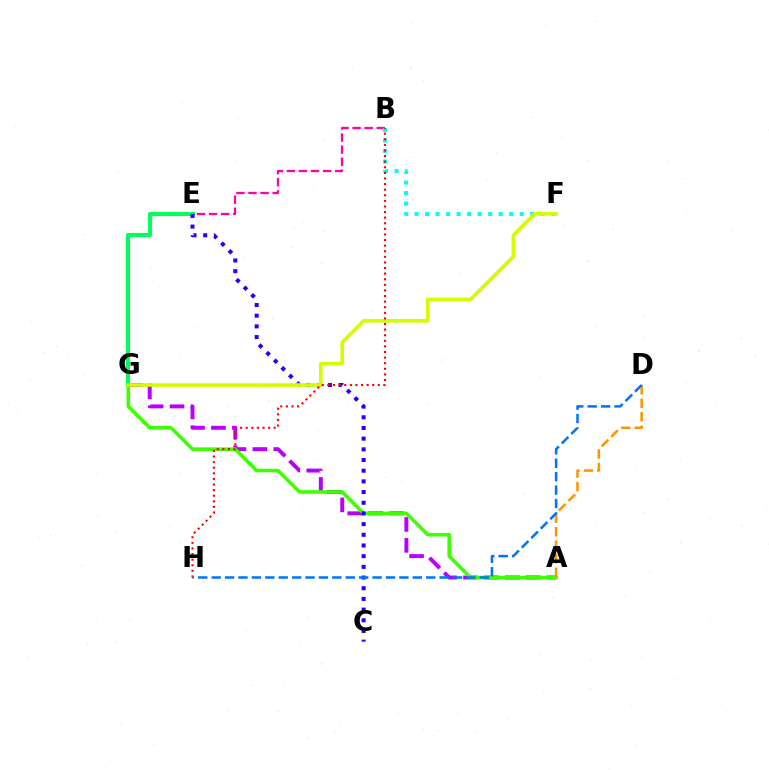{('E', 'G'): [{'color': '#00ff5c', 'line_style': 'solid', 'thickness': 2.94}], ('B', 'E'): [{'color': '#ff00ac', 'line_style': 'dashed', 'thickness': 1.64}], ('A', 'G'): [{'color': '#b900ff', 'line_style': 'dashed', 'thickness': 2.84}, {'color': '#3dff00', 'line_style': 'solid', 'thickness': 2.56}], ('C', 'E'): [{'color': '#2500ff', 'line_style': 'dotted', 'thickness': 2.9}], ('B', 'F'): [{'color': '#00fff6', 'line_style': 'dotted', 'thickness': 2.86}], ('F', 'G'): [{'color': '#d1ff00', 'line_style': 'solid', 'thickness': 2.62}], ('B', 'H'): [{'color': '#ff0000', 'line_style': 'dotted', 'thickness': 1.52}], ('A', 'D'): [{'color': '#ff9400', 'line_style': 'dashed', 'thickness': 1.83}], ('D', 'H'): [{'color': '#0074ff', 'line_style': 'dashed', 'thickness': 1.82}]}